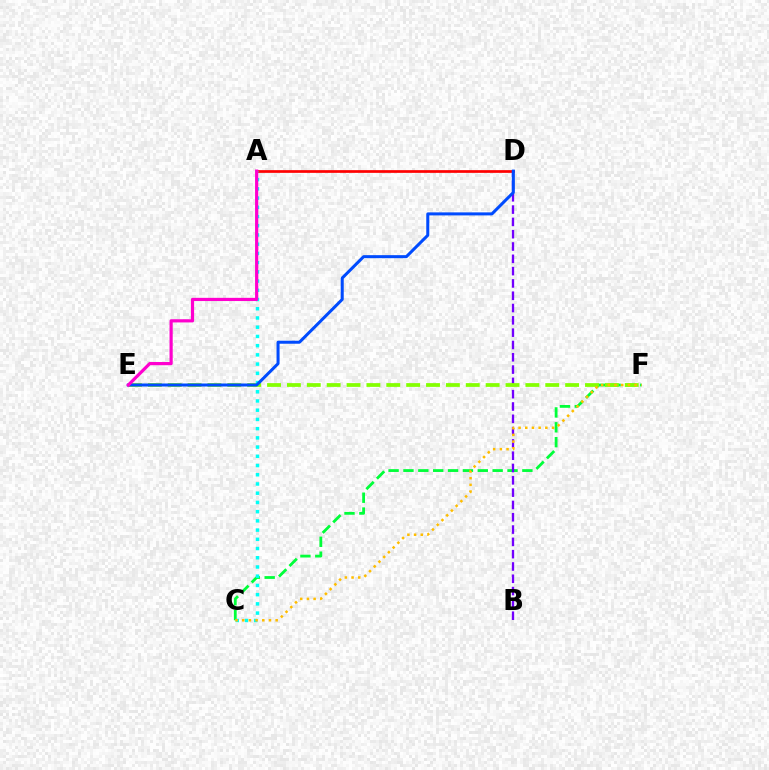{('C', 'F'): [{'color': '#00ff39', 'line_style': 'dashed', 'thickness': 2.02}, {'color': '#ffbd00', 'line_style': 'dotted', 'thickness': 1.82}], ('A', 'D'): [{'color': '#ff0000', 'line_style': 'solid', 'thickness': 1.95}], ('B', 'D'): [{'color': '#7200ff', 'line_style': 'dashed', 'thickness': 1.67}], ('E', 'F'): [{'color': '#84ff00', 'line_style': 'dashed', 'thickness': 2.7}], ('A', 'C'): [{'color': '#00fff6', 'line_style': 'dotted', 'thickness': 2.51}], ('D', 'E'): [{'color': '#004bff', 'line_style': 'solid', 'thickness': 2.18}], ('A', 'E'): [{'color': '#ff00cf', 'line_style': 'solid', 'thickness': 2.3}]}